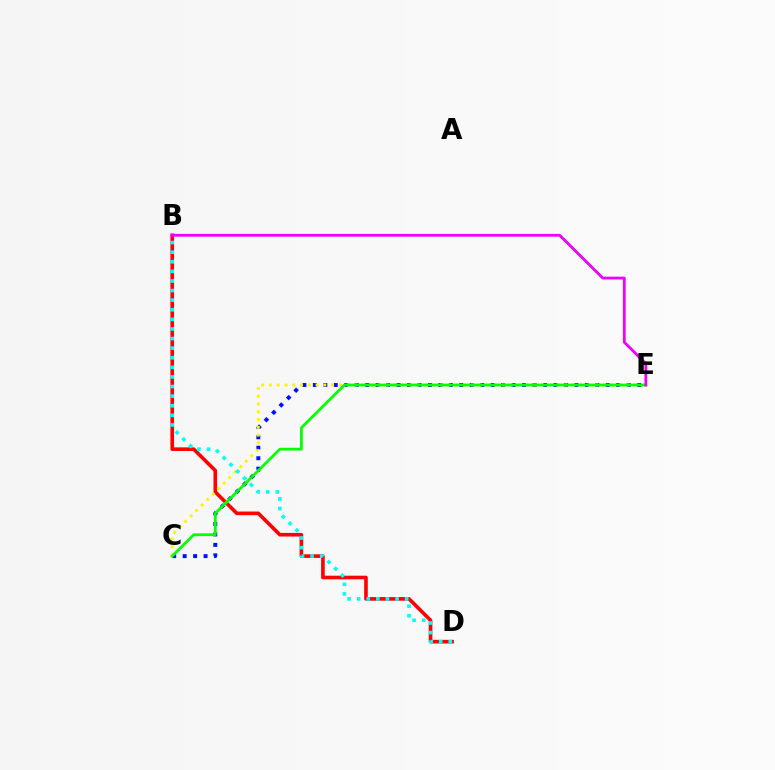{('B', 'D'): [{'color': '#ff0000', 'line_style': 'solid', 'thickness': 2.61}, {'color': '#00fff6', 'line_style': 'dotted', 'thickness': 2.61}], ('C', 'E'): [{'color': '#0010ff', 'line_style': 'dotted', 'thickness': 2.84}, {'color': '#fcf500', 'line_style': 'dotted', 'thickness': 2.11}, {'color': '#08ff00', 'line_style': 'solid', 'thickness': 2.01}], ('B', 'E'): [{'color': '#ee00ff', 'line_style': 'solid', 'thickness': 2.01}]}